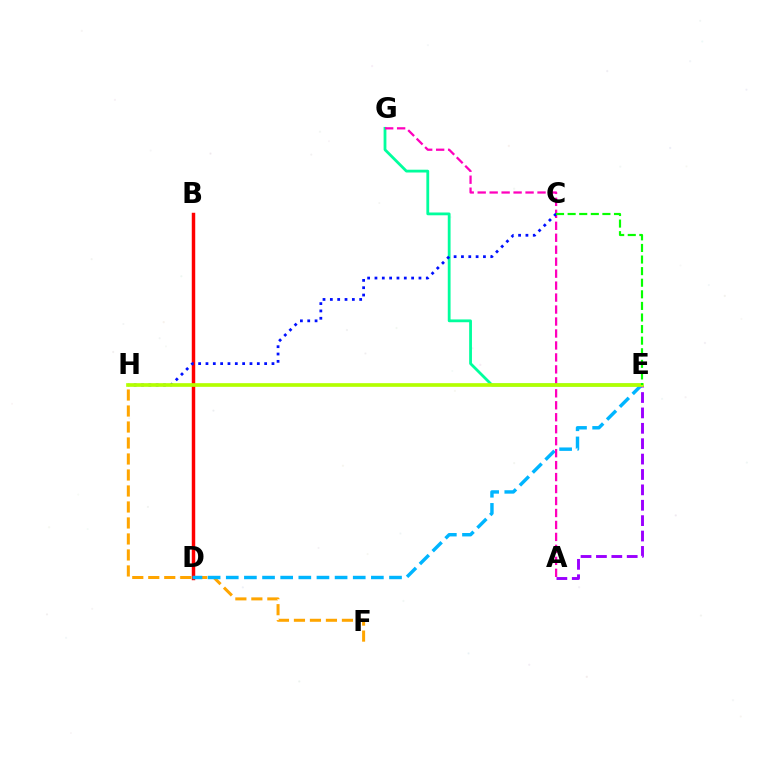{('F', 'H'): [{'color': '#ffa500', 'line_style': 'dashed', 'thickness': 2.17}], ('B', 'D'): [{'color': '#ff0000', 'line_style': 'solid', 'thickness': 2.48}], ('D', 'E'): [{'color': '#00b5ff', 'line_style': 'dashed', 'thickness': 2.46}], ('A', 'E'): [{'color': '#9b00ff', 'line_style': 'dashed', 'thickness': 2.09}], ('E', 'G'): [{'color': '#00ff9d', 'line_style': 'solid', 'thickness': 2.01}], ('A', 'G'): [{'color': '#ff00bd', 'line_style': 'dashed', 'thickness': 1.63}], ('C', 'H'): [{'color': '#0010ff', 'line_style': 'dotted', 'thickness': 1.99}], ('E', 'H'): [{'color': '#b3ff00', 'line_style': 'solid', 'thickness': 2.64}], ('C', 'E'): [{'color': '#08ff00', 'line_style': 'dashed', 'thickness': 1.57}]}